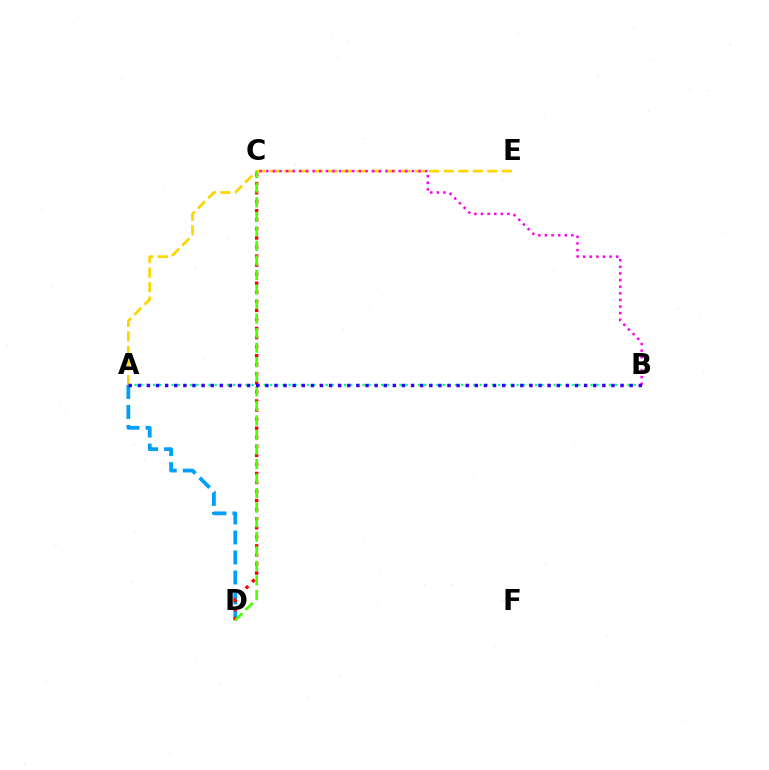{('A', 'D'): [{'color': '#009eff', 'line_style': 'dashed', 'thickness': 2.72}], ('A', 'B'): [{'color': '#00ff86', 'line_style': 'dotted', 'thickness': 1.67}, {'color': '#3700ff', 'line_style': 'dotted', 'thickness': 2.47}], ('A', 'E'): [{'color': '#ffd500', 'line_style': 'dashed', 'thickness': 1.97}], ('C', 'D'): [{'color': '#ff0000', 'line_style': 'dotted', 'thickness': 2.46}, {'color': '#4fff00', 'line_style': 'dashed', 'thickness': 1.98}], ('B', 'C'): [{'color': '#ff00ed', 'line_style': 'dotted', 'thickness': 1.8}]}